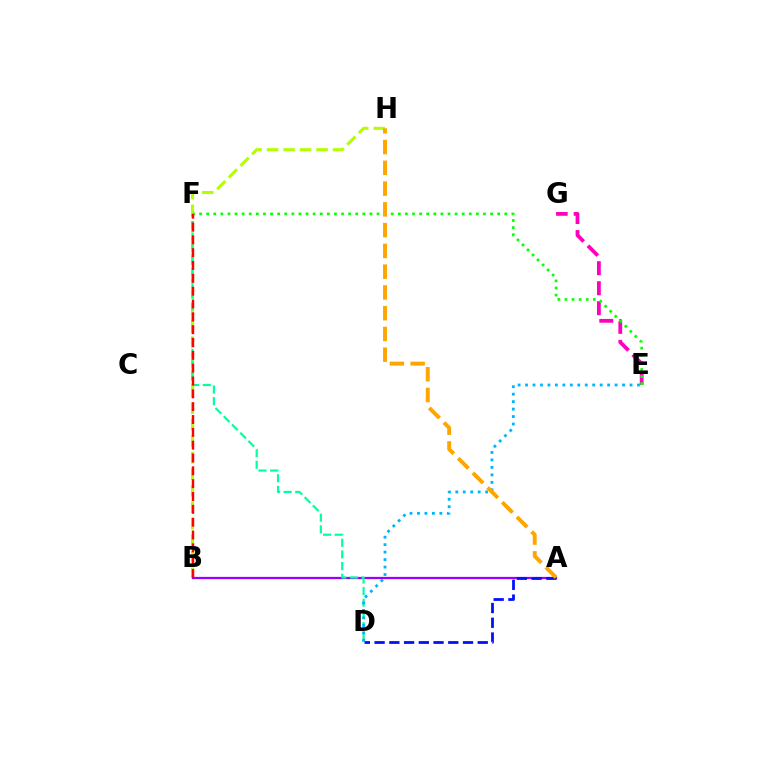{('B', 'H'): [{'color': '#b3ff00', 'line_style': 'dashed', 'thickness': 2.24}], ('E', 'G'): [{'color': '#ff00bd', 'line_style': 'dashed', 'thickness': 2.72}], ('A', 'B'): [{'color': '#9b00ff', 'line_style': 'solid', 'thickness': 1.62}], ('E', 'F'): [{'color': '#08ff00', 'line_style': 'dotted', 'thickness': 1.93}], ('D', 'F'): [{'color': '#00ff9d', 'line_style': 'dashed', 'thickness': 1.58}], ('A', 'D'): [{'color': '#0010ff', 'line_style': 'dashed', 'thickness': 2.0}], ('D', 'E'): [{'color': '#00b5ff', 'line_style': 'dotted', 'thickness': 2.03}], ('B', 'F'): [{'color': '#ff0000', 'line_style': 'dashed', 'thickness': 1.74}], ('A', 'H'): [{'color': '#ffa500', 'line_style': 'dashed', 'thickness': 2.82}]}